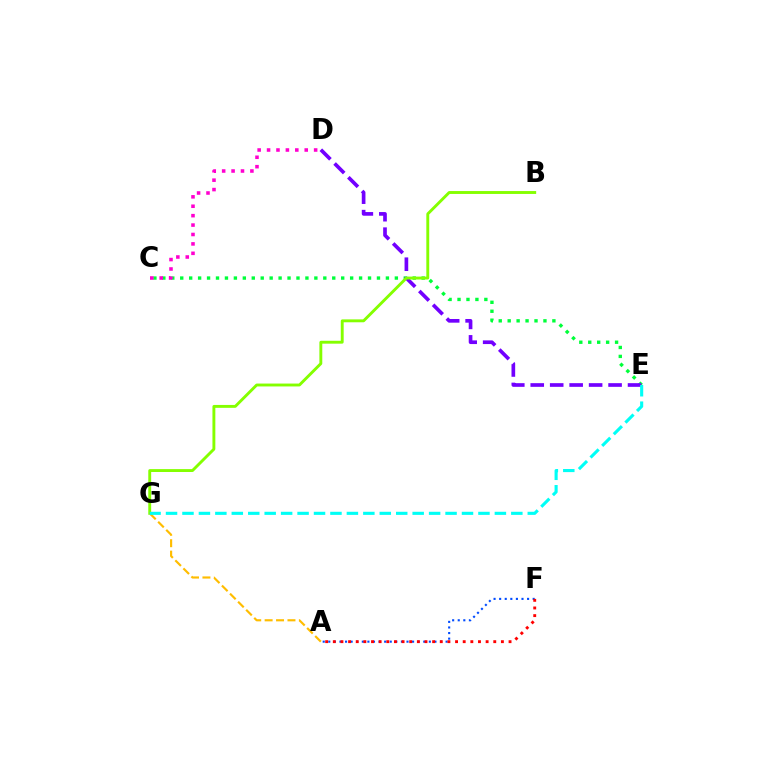{('C', 'E'): [{'color': '#00ff39', 'line_style': 'dotted', 'thickness': 2.43}], ('A', 'F'): [{'color': '#004bff', 'line_style': 'dotted', 'thickness': 1.52}, {'color': '#ff0000', 'line_style': 'dotted', 'thickness': 2.08}], ('D', 'E'): [{'color': '#7200ff', 'line_style': 'dashed', 'thickness': 2.64}], ('C', 'D'): [{'color': '#ff00cf', 'line_style': 'dotted', 'thickness': 2.56}], ('B', 'G'): [{'color': '#84ff00', 'line_style': 'solid', 'thickness': 2.08}], ('A', 'G'): [{'color': '#ffbd00', 'line_style': 'dashed', 'thickness': 1.55}], ('E', 'G'): [{'color': '#00fff6', 'line_style': 'dashed', 'thickness': 2.23}]}